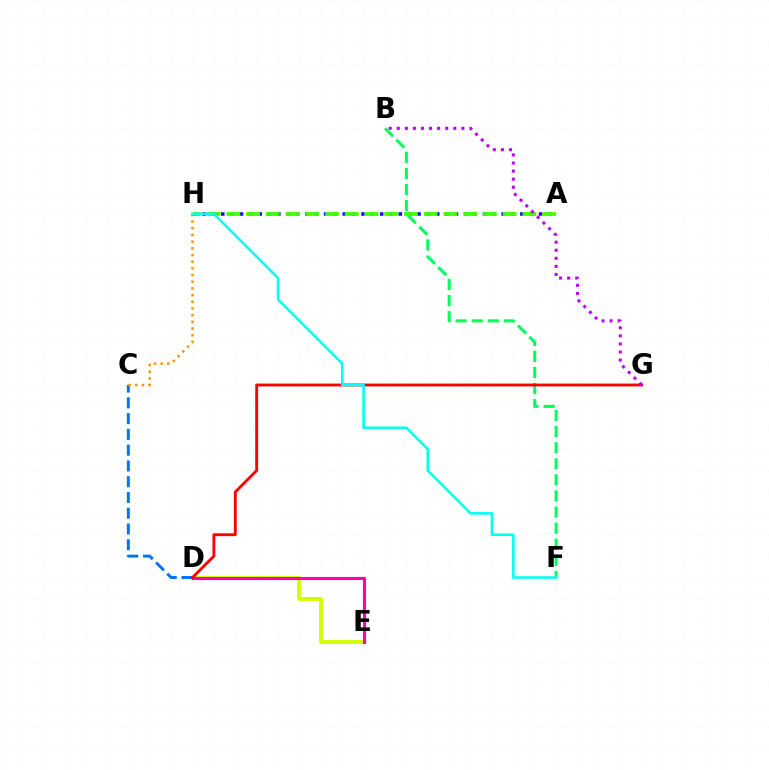{('D', 'E'): [{'color': '#d1ff00', 'line_style': 'solid', 'thickness': 2.81}, {'color': '#ff00ac', 'line_style': 'solid', 'thickness': 2.24}], ('A', 'H'): [{'color': '#2500ff', 'line_style': 'dotted', 'thickness': 2.54}, {'color': '#3dff00', 'line_style': 'dashed', 'thickness': 2.68}], ('C', 'D'): [{'color': '#0074ff', 'line_style': 'dashed', 'thickness': 2.14}], ('B', 'F'): [{'color': '#00ff5c', 'line_style': 'dashed', 'thickness': 2.19}], ('D', 'G'): [{'color': '#ff0000', 'line_style': 'solid', 'thickness': 2.06}], ('C', 'H'): [{'color': '#ff9400', 'line_style': 'dotted', 'thickness': 1.81}], ('F', 'H'): [{'color': '#00fff6', 'line_style': 'solid', 'thickness': 1.84}], ('B', 'G'): [{'color': '#b900ff', 'line_style': 'dotted', 'thickness': 2.19}]}